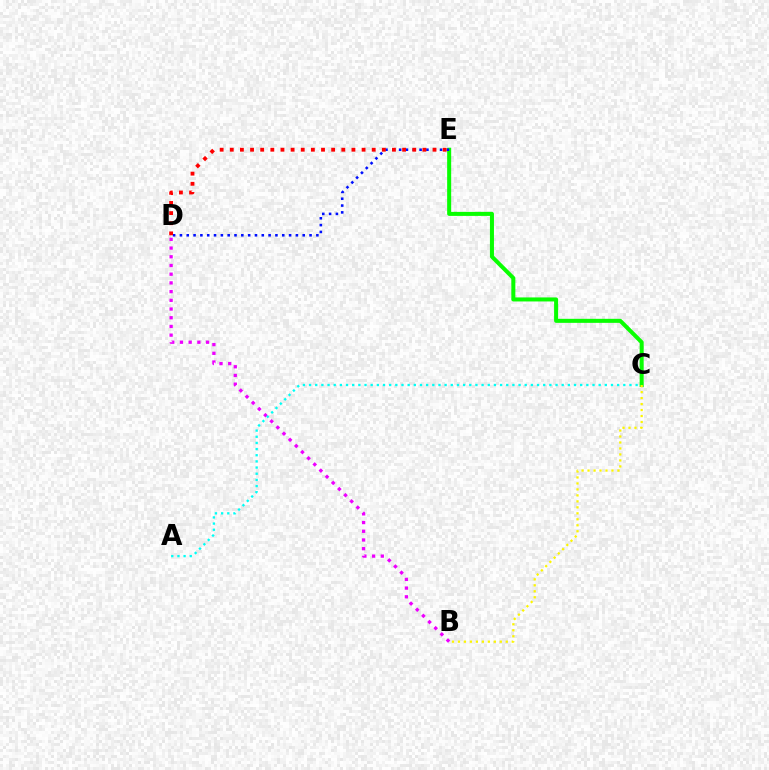{('C', 'E'): [{'color': '#08ff00', 'line_style': 'solid', 'thickness': 2.9}], ('D', 'E'): [{'color': '#0010ff', 'line_style': 'dotted', 'thickness': 1.85}, {'color': '#ff0000', 'line_style': 'dotted', 'thickness': 2.75}], ('B', 'D'): [{'color': '#ee00ff', 'line_style': 'dotted', 'thickness': 2.37}], ('A', 'C'): [{'color': '#00fff6', 'line_style': 'dotted', 'thickness': 1.67}], ('B', 'C'): [{'color': '#fcf500', 'line_style': 'dotted', 'thickness': 1.62}]}